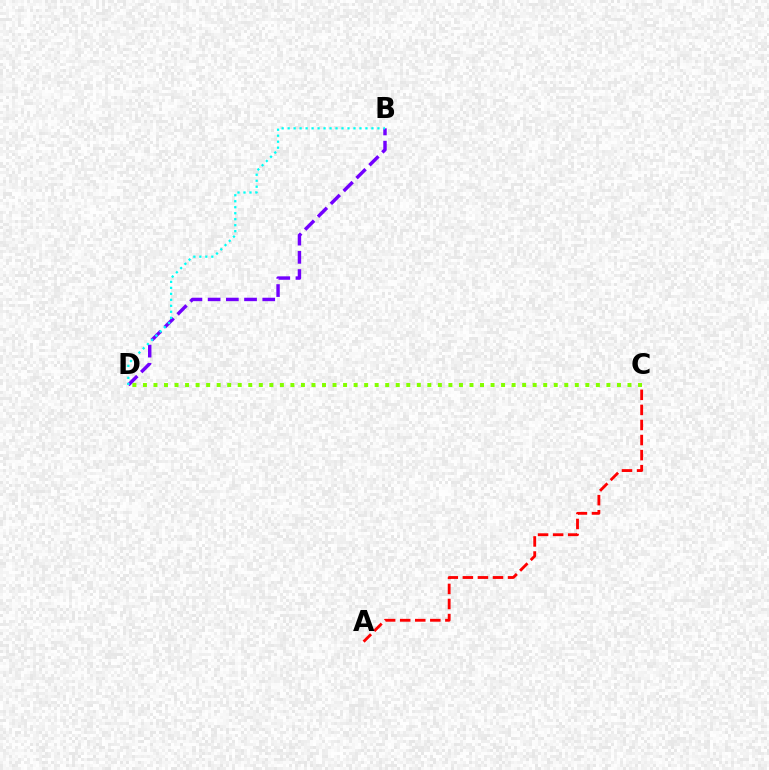{('A', 'C'): [{'color': '#ff0000', 'line_style': 'dashed', 'thickness': 2.05}], ('B', 'D'): [{'color': '#7200ff', 'line_style': 'dashed', 'thickness': 2.47}, {'color': '#00fff6', 'line_style': 'dotted', 'thickness': 1.63}], ('C', 'D'): [{'color': '#84ff00', 'line_style': 'dotted', 'thickness': 2.86}]}